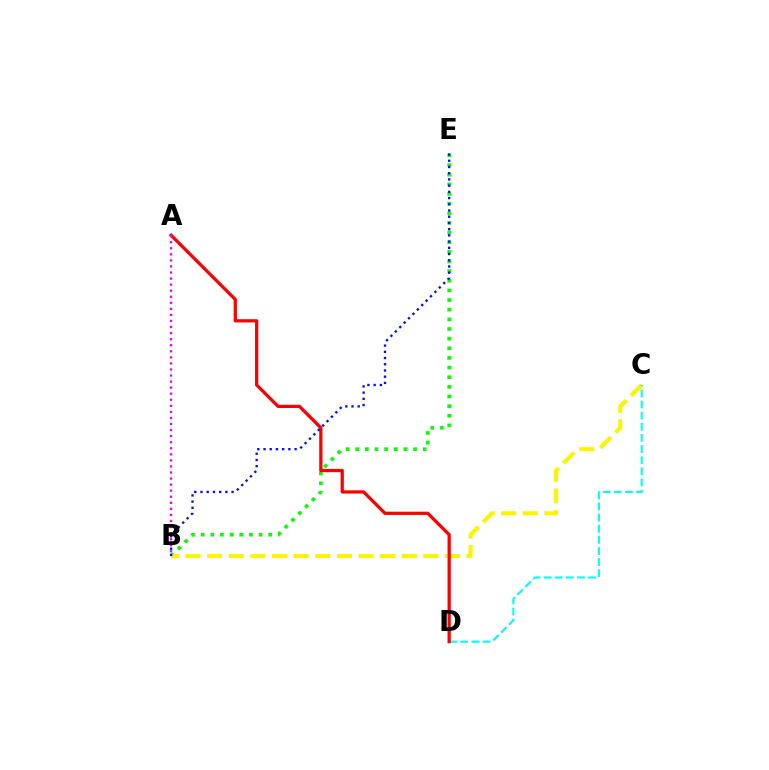{('B', 'E'): [{'color': '#08ff00', 'line_style': 'dotted', 'thickness': 2.62}, {'color': '#0010ff', 'line_style': 'dotted', 'thickness': 1.69}], ('B', 'C'): [{'color': '#fcf500', 'line_style': 'dashed', 'thickness': 2.94}], ('C', 'D'): [{'color': '#00fff6', 'line_style': 'dashed', 'thickness': 1.51}], ('A', 'D'): [{'color': '#ff0000', 'line_style': 'solid', 'thickness': 2.34}], ('A', 'B'): [{'color': '#ee00ff', 'line_style': 'dotted', 'thickness': 1.65}]}